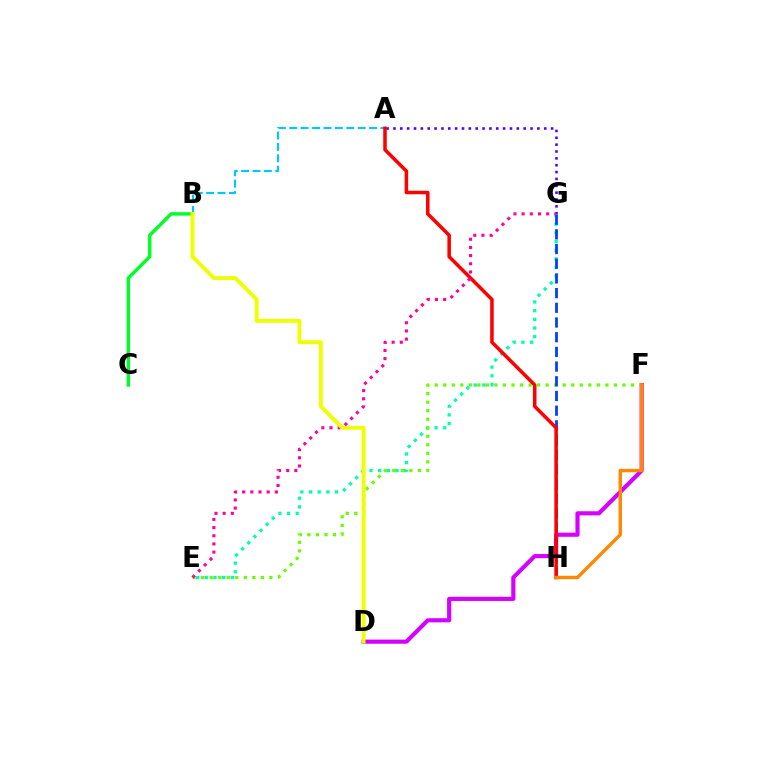{('A', 'G'): [{'color': '#4f00ff', 'line_style': 'dotted', 'thickness': 1.86}], ('E', 'G'): [{'color': '#00ffaf', 'line_style': 'dotted', 'thickness': 2.35}, {'color': '#ff00a0', 'line_style': 'dotted', 'thickness': 2.22}], ('B', 'C'): [{'color': '#00ff27', 'line_style': 'solid', 'thickness': 2.46}], ('D', 'F'): [{'color': '#d600ff', 'line_style': 'solid', 'thickness': 2.98}], ('E', 'F'): [{'color': '#66ff00', 'line_style': 'dotted', 'thickness': 2.32}], ('G', 'H'): [{'color': '#003fff', 'line_style': 'dashed', 'thickness': 2.0}], ('A', 'B'): [{'color': '#00c7ff', 'line_style': 'dashed', 'thickness': 1.55}], ('A', 'H'): [{'color': '#ff0000', 'line_style': 'solid', 'thickness': 2.54}], ('B', 'D'): [{'color': '#eeff00', 'line_style': 'solid', 'thickness': 2.79}], ('F', 'H'): [{'color': '#ff8800', 'line_style': 'solid', 'thickness': 2.45}]}